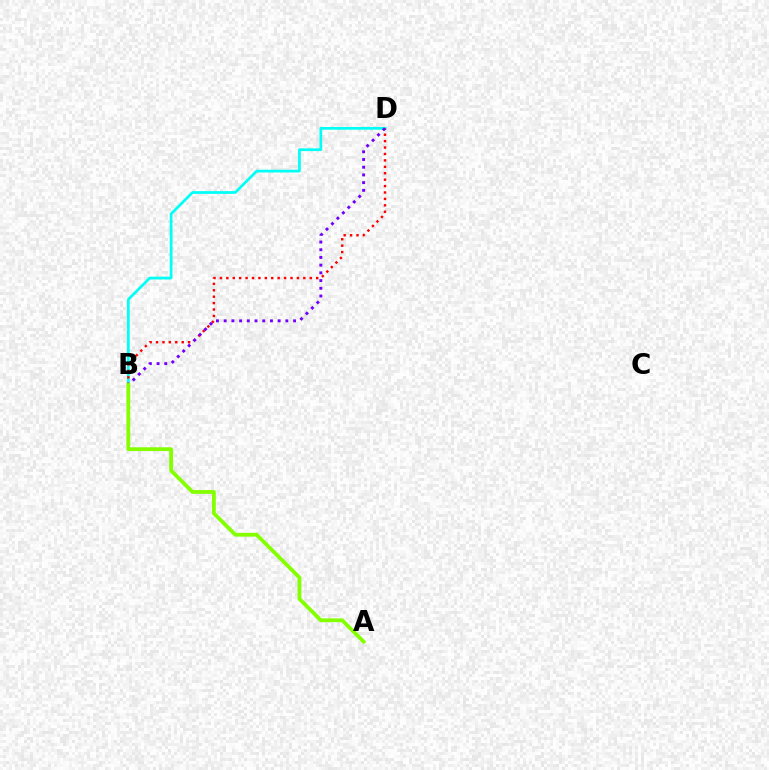{('B', 'D'): [{'color': '#00fff6', 'line_style': 'solid', 'thickness': 1.97}, {'color': '#ff0000', 'line_style': 'dotted', 'thickness': 1.74}, {'color': '#7200ff', 'line_style': 'dotted', 'thickness': 2.1}], ('A', 'B'): [{'color': '#84ff00', 'line_style': 'solid', 'thickness': 2.72}]}